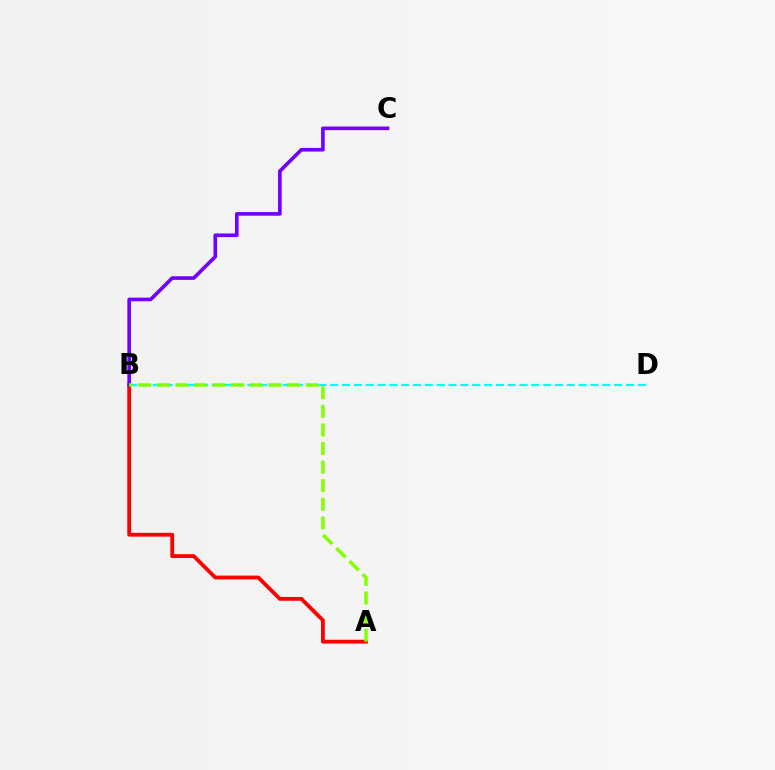{('B', 'D'): [{'color': '#00fff6', 'line_style': 'dashed', 'thickness': 1.61}], ('A', 'B'): [{'color': '#ff0000', 'line_style': 'solid', 'thickness': 2.74}, {'color': '#84ff00', 'line_style': 'dashed', 'thickness': 2.53}], ('B', 'C'): [{'color': '#7200ff', 'line_style': 'solid', 'thickness': 2.62}]}